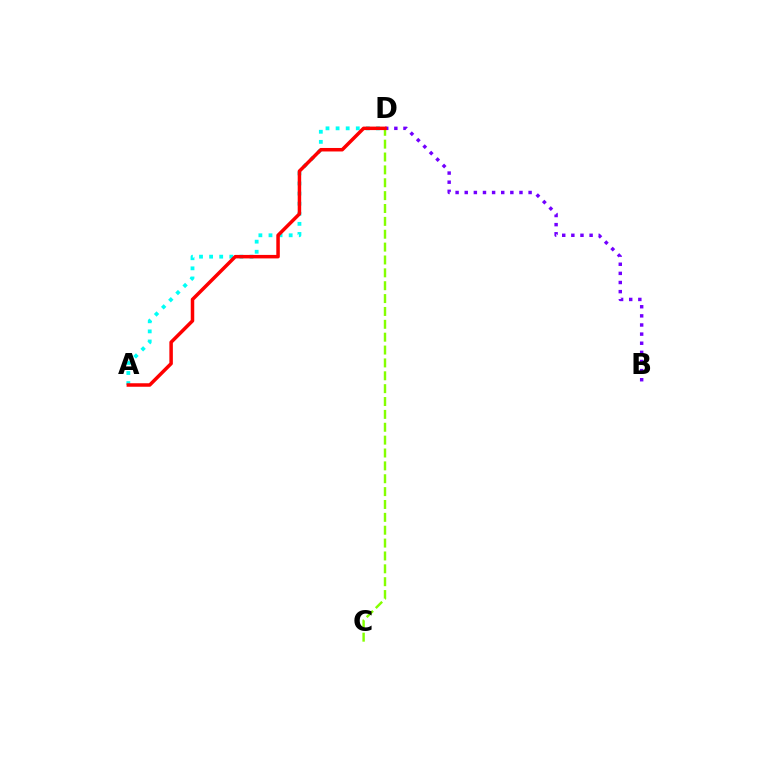{('A', 'D'): [{'color': '#00fff6', 'line_style': 'dotted', 'thickness': 2.74}, {'color': '#ff0000', 'line_style': 'solid', 'thickness': 2.52}], ('B', 'D'): [{'color': '#7200ff', 'line_style': 'dotted', 'thickness': 2.48}], ('C', 'D'): [{'color': '#84ff00', 'line_style': 'dashed', 'thickness': 1.75}]}